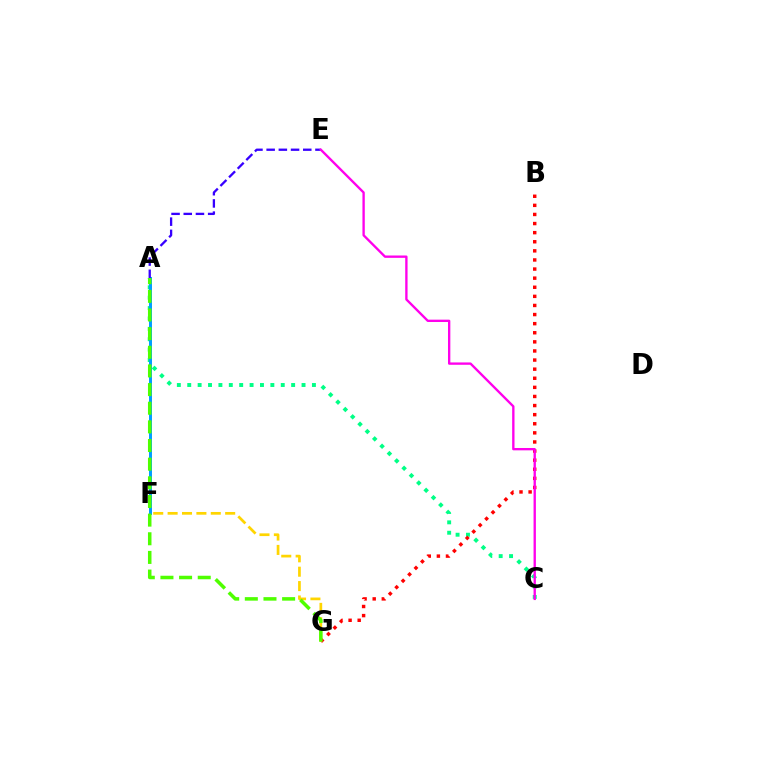{('A', 'C'): [{'color': '#00ff86', 'line_style': 'dotted', 'thickness': 2.82}], ('B', 'G'): [{'color': '#ff0000', 'line_style': 'dotted', 'thickness': 2.47}], ('A', 'F'): [{'color': '#009eff', 'line_style': 'solid', 'thickness': 2.14}], ('F', 'G'): [{'color': '#ffd500', 'line_style': 'dashed', 'thickness': 1.95}], ('A', 'E'): [{'color': '#3700ff', 'line_style': 'dashed', 'thickness': 1.66}], ('C', 'E'): [{'color': '#ff00ed', 'line_style': 'solid', 'thickness': 1.69}], ('A', 'G'): [{'color': '#4fff00', 'line_style': 'dashed', 'thickness': 2.53}]}